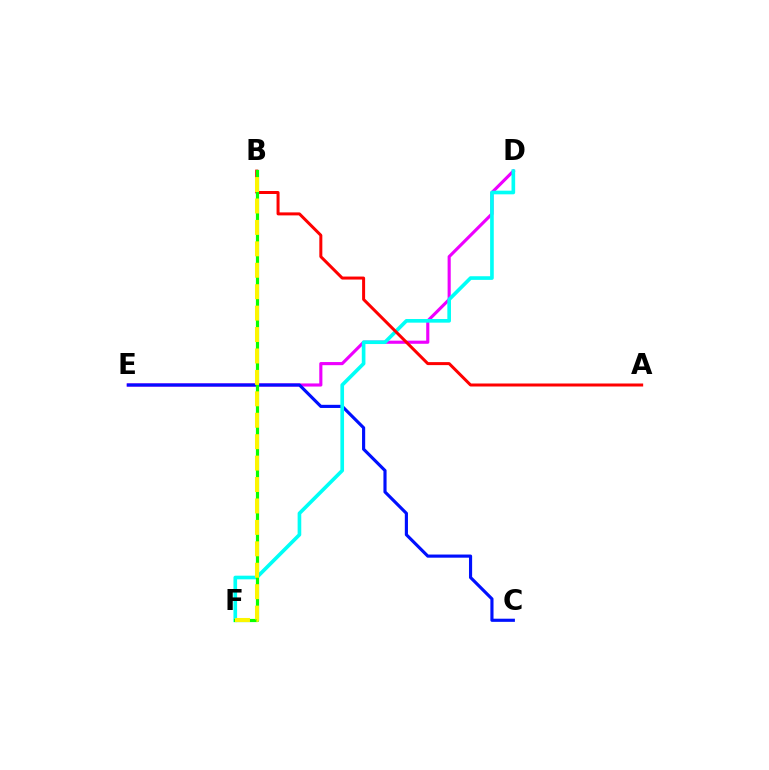{('D', 'E'): [{'color': '#ee00ff', 'line_style': 'solid', 'thickness': 2.25}], ('C', 'E'): [{'color': '#0010ff', 'line_style': 'solid', 'thickness': 2.26}], ('D', 'F'): [{'color': '#00fff6', 'line_style': 'solid', 'thickness': 2.62}], ('A', 'B'): [{'color': '#ff0000', 'line_style': 'solid', 'thickness': 2.16}], ('B', 'F'): [{'color': '#08ff00', 'line_style': 'solid', 'thickness': 2.31}, {'color': '#fcf500', 'line_style': 'dashed', 'thickness': 2.91}]}